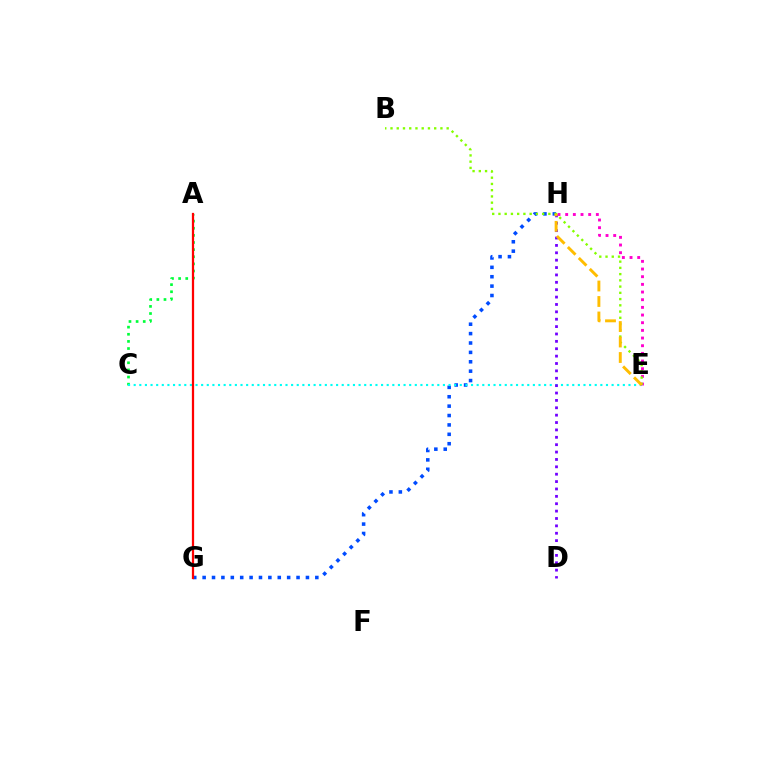{('A', 'C'): [{'color': '#00ff39', 'line_style': 'dotted', 'thickness': 1.94}], ('G', 'H'): [{'color': '#004bff', 'line_style': 'dotted', 'thickness': 2.55}], ('C', 'E'): [{'color': '#00fff6', 'line_style': 'dotted', 'thickness': 1.53}], ('E', 'H'): [{'color': '#ff00cf', 'line_style': 'dotted', 'thickness': 2.08}, {'color': '#ffbd00', 'line_style': 'dashed', 'thickness': 2.1}], ('B', 'E'): [{'color': '#84ff00', 'line_style': 'dotted', 'thickness': 1.7}], ('A', 'G'): [{'color': '#ff0000', 'line_style': 'solid', 'thickness': 1.62}], ('D', 'H'): [{'color': '#7200ff', 'line_style': 'dotted', 'thickness': 2.01}]}